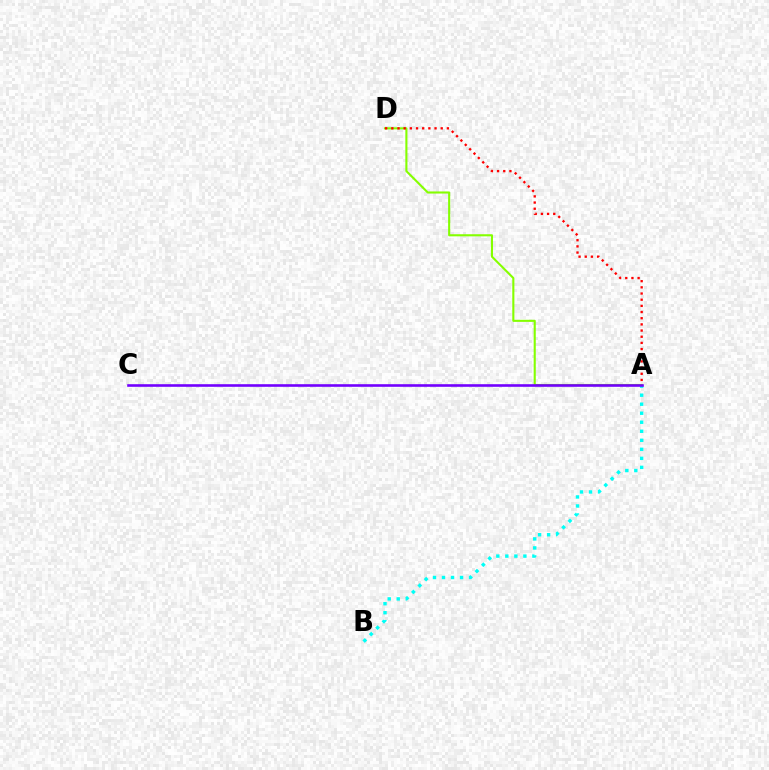{('A', 'D'): [{'color': '#84ff00', 'line_style': 'solid', 'thickness': 1.51}, {'color': '#ff0000', 'line_style': 'dotted', 'thickness': 1.68}], ('A', 'B'): [{'color': '#00fff6', 'line_style': 'dotted', 'thickness': 2.45}], ('A', 'C'): [{'color': '#7200ff', 'line_style': 'solid', 'thickness': 1.88}]}